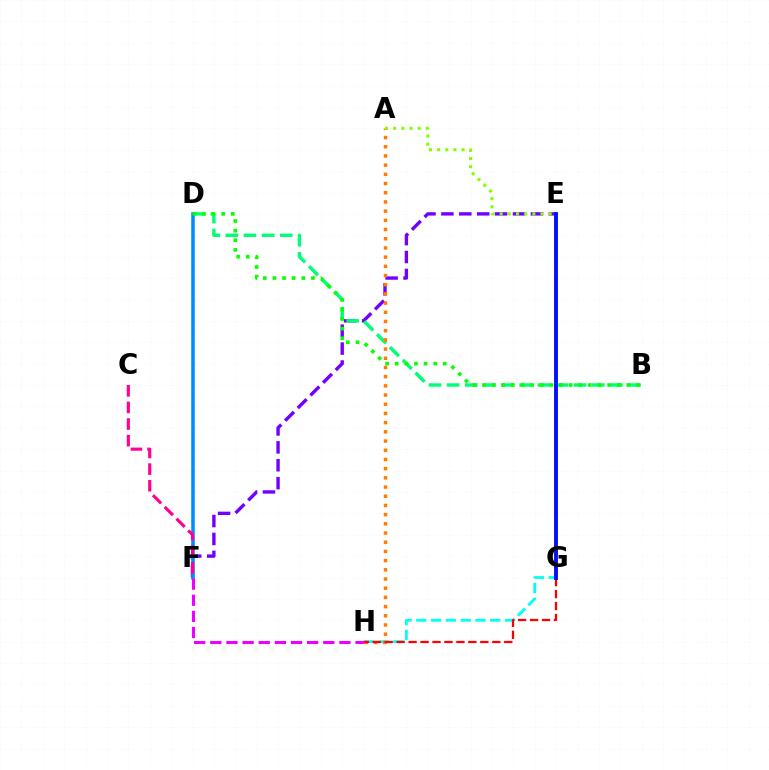{('E', 'G'): [{'color': '#fcf500', 'line_style': 'dashed', 'thickness': 2.08}, {'color': '#0010ff', 'line_style': 'solid', 'thickness': 2.78}], ('E', 'F'): [{'color': '#7200ff', 'line_style': 'dashed', 'thickness': 2.43}], ('B', 'D'): [{'color': '#00ff74', 'line_style': 'dashed', 'thickness': 2.46}, {'color': '#08ff00', 'line_style': 'dotted', 'thickness': 2.61}], ('D', 'F'): [{'color': '#008cff', 'line_style': 'solid', 'thickness': 2.56}], ('G', 'H'): [{'color': '#00fff6', 'line_style': 'dashed', 'thickness': 2.01}, {'color': '#ff0000', 'line_style': 'dashed', 'thickness': 1.62}], ('A', 'H'): [{'color': '#ff7c00', 'line_style': 'dotted', 'thickness': 2.5}], ('A', 'E'): [{'color': '#84ff00', 'line_style': 'dotted', 'thickness': 2.22}], ('C', 'F'): [{'color': '#ff0094', 'line_style': 'dashed', 'thickness': 2.26}], ('F', 'H'): [{'color': '#ee00ff', 'line_style': 'dashed', 'thickness': 2.19}]}